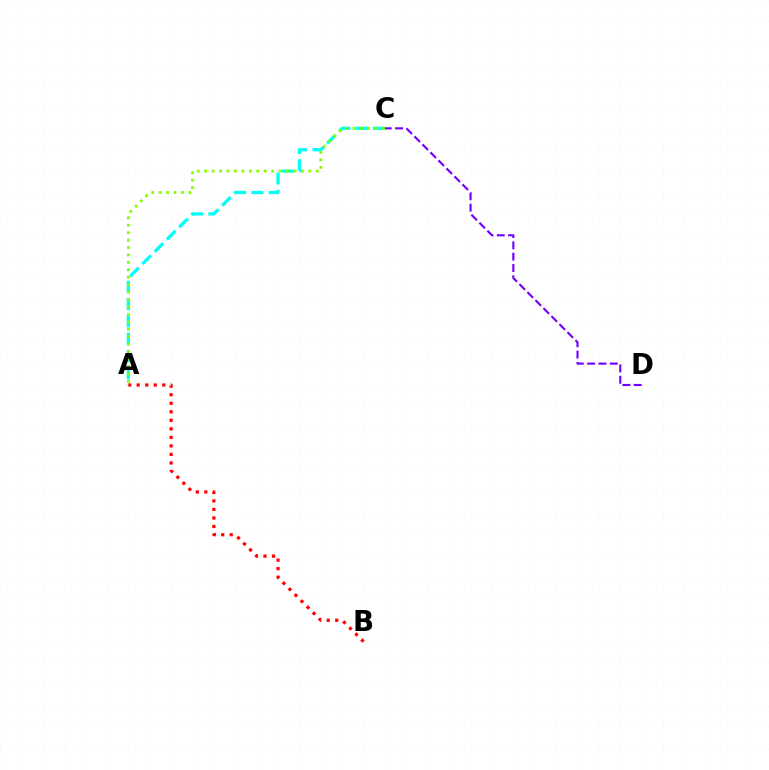{('A', 'C'): [{'color': '#00fff6', 'line_style': 'dashed', 'thickness': 2.35}, {'color': '#84ff00', 'line_style': 'dotted', 'thickness': 2.02}], ('A', 'B'): [{'color': '#ff0000', 'line_style': 'dotted', 'thickness': 2.32}], ('C', 'D'): [{'color': '#7200ff', 'line_style': 'dashed', 'thickness': 1.54}]}